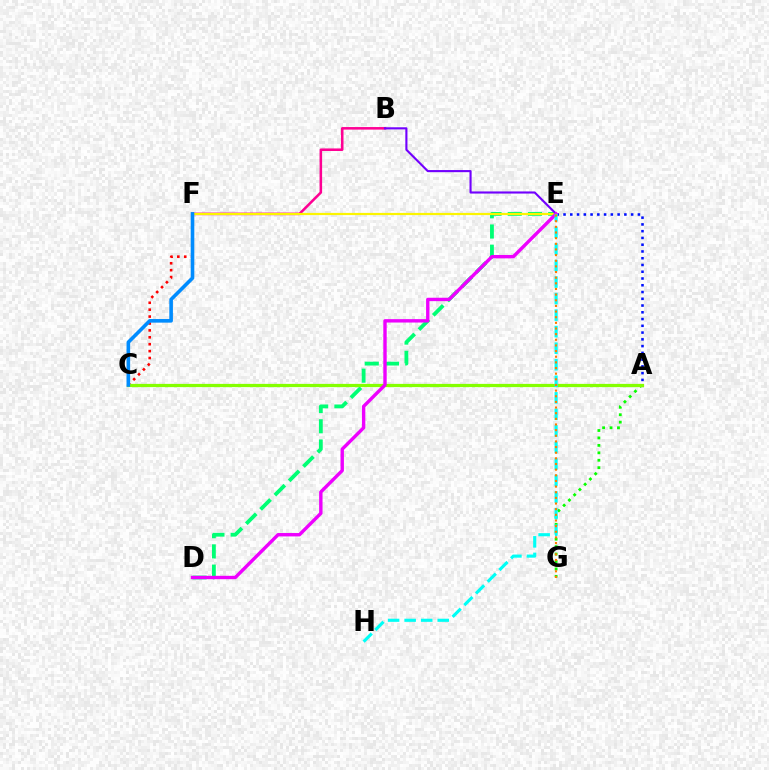{('B', 'F'): [{'color': '#ff0094', 'line_style': 'solid', 'thickness': 1.84}], ('A', 'G'): [{'color': '#08ff00', 'line_style': 'dotted', 'thickness': 2.02}], ('D', 'E'): [{'color': '#00ff74', 'line_style': 'dashed', 'thickness': 2.75}, {'color': '#ee00ff', 'line_style': 'solid', 'thickness': 2.44}], ('A', 'E'): [{'color': '#0010ff', 'line_style': 'dotted', 'thickness': 1.84}], ('E', 'F'): [{'color': '#fcf500', 'line_style': 'solid', 'thickness': 1.58}], ('C', 'F'): [{'color': '#ff0000', 'line_style': 'dotted', 'thickness': 1.88}, {'color': '#008cff', 'line_style': 'solid', 'thickness': 2.6}], ('B', 'E'): [{'color': '#7200ff', 'line_style': 'solid', 'thickness': 1.53}], ('A', 'C'): [{'color': '#84ff00', 'line_style': 'solid', 'thickness': 2.33}], ('E', 'H'): [{'color': '#00fff6', 'line_style': 'dashed', 'thickness': 2.25}], ('E', 'G'): [{'color': '#ff7c00', 'line_style': 'dotted', 'thickness': 1.53}]}